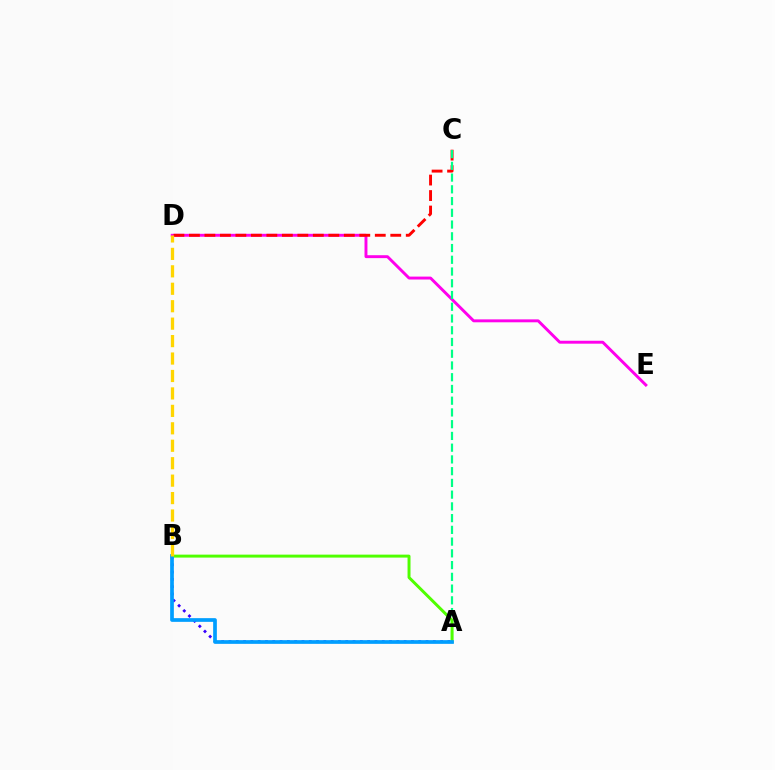{('D', 'E'): [{'color': '#ff00ed', 'line_style': 'solid', 'thickness': 2.1}], ('A', 'B'): [{'color': '#3700ff', 'line_style': 'dotted', 'thickness': 1.98}, {'color': '#4fff00', 'line_style': 'solid', 'thickness': 2.13}, {'color': '#009eff', 'line_style': 'solid', 'thickness': 2.67}], ('C', 'D'): [{'color': '#ff0000', 'line_style': 'dashed', 'thickness': 2.1}], ('A', 'C'): [{'color': '#00ff86', 'line_style': 'dashed', 'thickness': 1.6}], ('B', 'D'): [{'color': '#ffd500', 'line_style': 'dashed', 'thickness': 2.37}]}